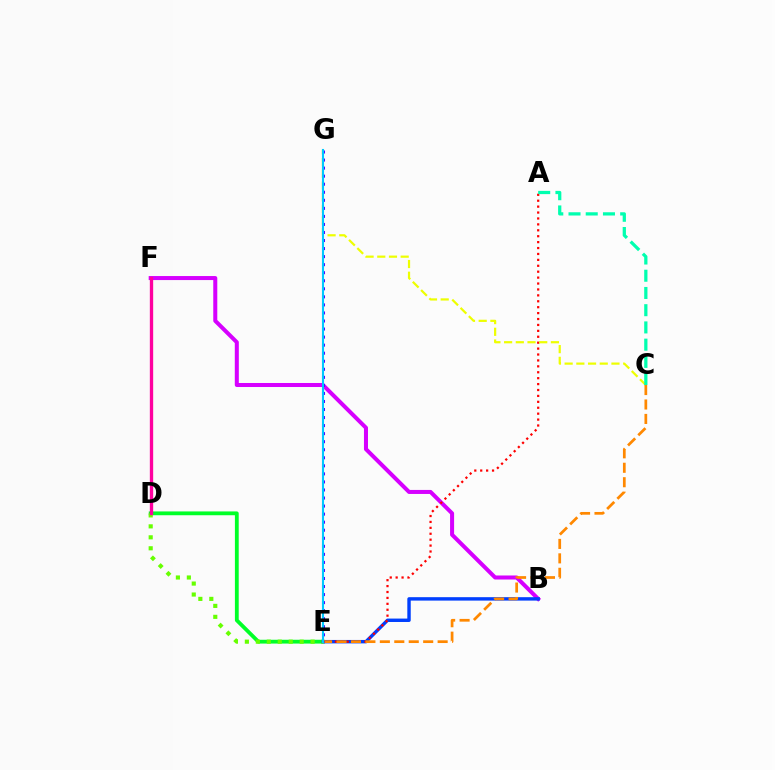{('B', 'F'): [{'color': '#d600ff', 'line_style': 'solid', 'thickness': 2.9}], ('D', 'E'): [{'color': '#00ff27', 'line_style': 'solid', 'thickness': 2.74}, {'color': '#66ff00', 'line_style': 'dotted', 'thickness': 2.98}], ('B', 'E'): [{'color': '#003fff', 'line_style': 'solid', 'thickness': 2.46}], ('A', 'E'): [{'color': '#ff0000', 'line_style': 'dotted', 'thickness': 1.61}], ('C', 'G'): [{'color': '#eeff00', 'line_style': 'dashed', 'thickness': 1.59}], ('C', 'E'): [{'color': '#ff8800', 'line_style': 'dashed', 'thickness': 1.96}], ('E', 'G'): [{'color': '#4f00ff', 'line_style': 'dotted', 'thickness': 2.19}, {'color': '#00c7ff', 'line_style': 'solid', 'thickness': 1.51}], ('D', 'F'): [{'color': '#ff00a0', 'line_style': 'solid', 'thickness': 2.4}], ('A', 'C'): [{'color': '#00ffaf', 'line_style': 'dashed', 'thickness': 2.34}]}